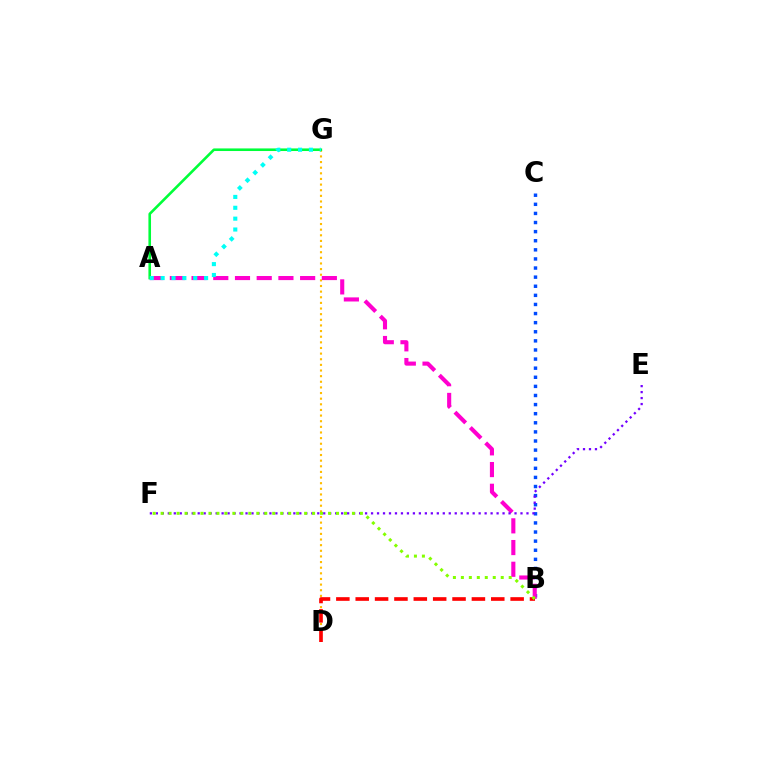{('D', 'G'): [{'color': '#ffbd00', 'line_style': 'dotted', 'thickness': 1.53}], ('B', 'C'): [{'color': '#004bff', 'line_style': 'dotted', 'thickness': 2.47}], ('A', 'B'): [{'color': '#ff00cf', 'line_style': 'dashed', 'thickness': 2.95}], ('B', 'D'): [{'color': '#ff0000', 'line_style': 'dashed', 'thickness': 2.63}], ('E', 'F'): [{'color': '#7200ff', 'line_style': 'dotted', 'thickness': 1.62}], ('A', 'G'): [{'color': '#00ff39', 'line_style': 'solid', 'thickness': 1.87}, {'color': '#00fff6', 'line_style': 'dotted', 'thickness': 2.95}], ('B', 'F'): [{'color': '#84ff00', 'line_style': 'dotted', 'thickness': 2.17}]}